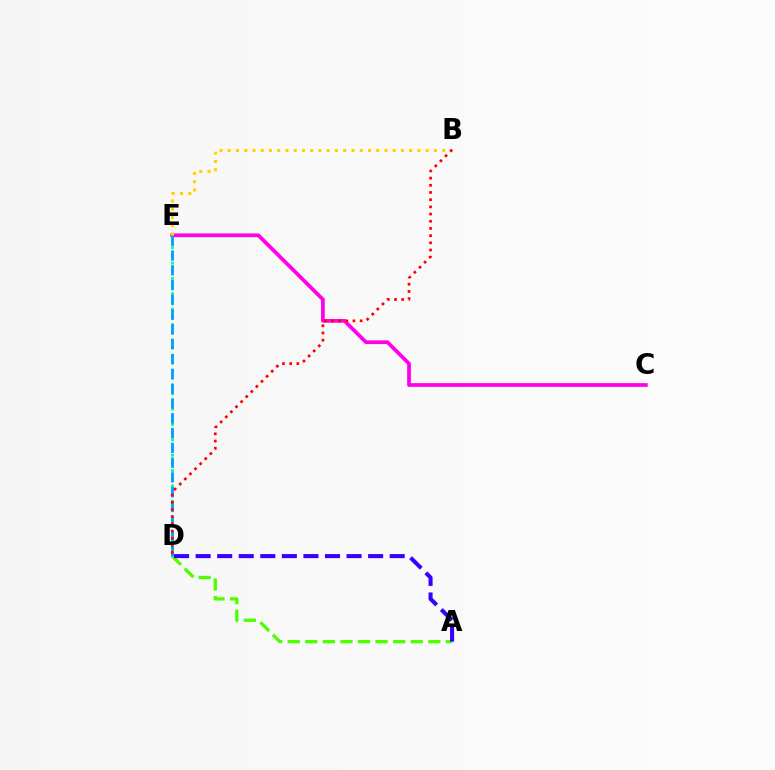{('C', 'E'): [{'color': '#ff00ed', 'line_style': 'solid', 'thickness': 2.69}], ('D', 'E'): [{'color': '#00ff86', 'line_style': 'dotted', 'thickness': 2.09}, {'color': '#009eff', 'line_style': 'dashed', 'thickness': 2.01}], ('A', 'D'): [{'color': '#4fff00', 'line_style': 'dashed', 'thickness': 2.39}, {'color': '#3700ff', 'line_style': 'dashed', 'thickness': 2.93}], ('B', 'E'): [{'color': '#ffd500', 'line_style': 'dotted', 'thickness': 2.24}], ('B', 'D'): [{'color': '#ff0000', 'line_style': 'dotted', 'thickness': 1.95}]}